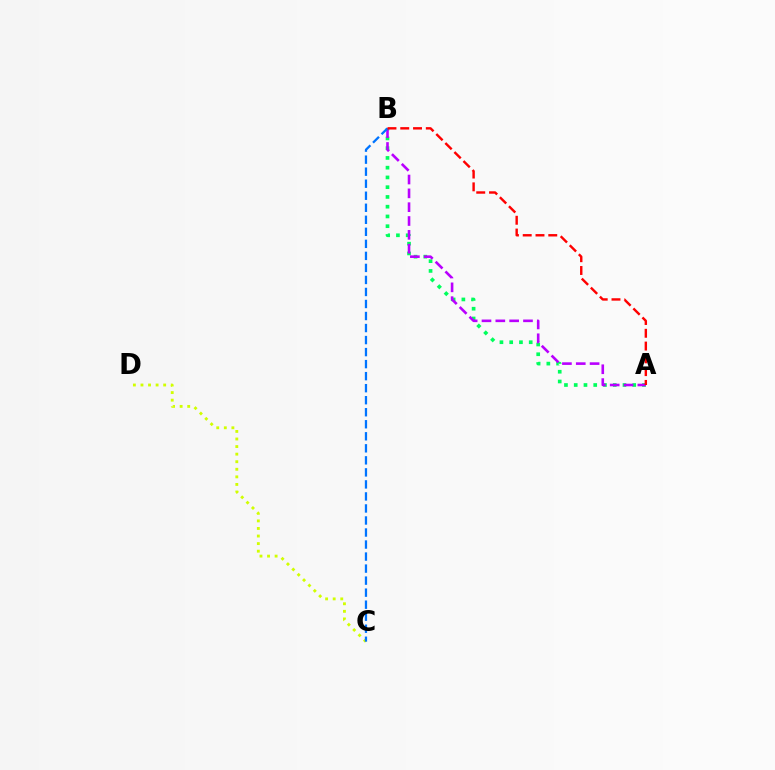{('A', 'B'): [{'color': '#00ff5c', 'line_style': 'dotted', 'thickness': 2.65}, {'color': '#b900ff', 'line_style': 'dashed', 'thickness': 1.88}, {'color': '#ff0000', 'line_style': 'dashed', 'thickness': 1.74}], ('C', 'D'): [{'color': '#d1ff00', 'line_style': 'dotted', 'thickness': 2.06}], ('B', 'C'): [{'color': '#0074ff', 'line_style': 'dashed', 'thickness': 1.63}]}